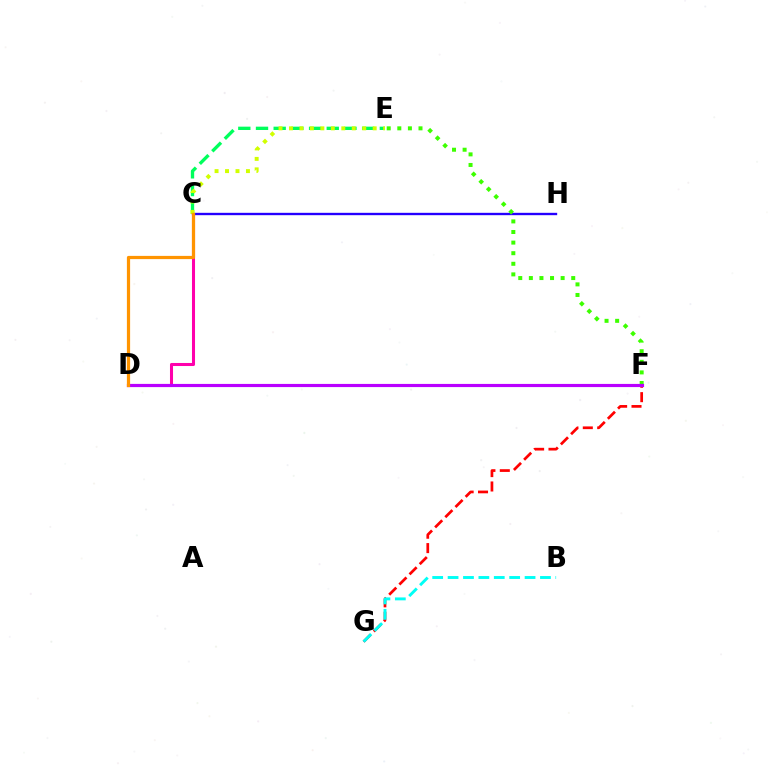{('F', 'G'): [{'color': '#ff0000', 'line_style': 'dashed', 'thickness': 1.95}], ('C', 'E'): [{'color': '#00ff5c', 'line_style': 'dashed', 'thickness': 2.4}, {'color': '#d1ff00', 'line_style': 'dotted', 'thickness': 2.84}], ('C', 'H'): [{'color': '#2500ff', 'line_style': 'solid', 'thickness': 1.7}], ('C', 'D'): [{'color': '#ff00ac', 'line_style': 'solid', 'thickness': 2.19}, {'color': '#ff9400', 'line_style': 'solid', 'thickness': 2.32}], ('D', 'F'): [{'color': '#0074ff', 'line_style': 'dotted', 'thickness': 2.09}, {'color': '#b900ff', 'line_style': 'solid', 'thickness': 2.28}], ('E', 'F'): [{'color': '#3dff00', 'line_style': 'dotted', 'thickness': 2.88}], ('B', 'G'): [{'color': '#00fff6', 'line_style': 'dashed', 'thickness': 2.09}]}